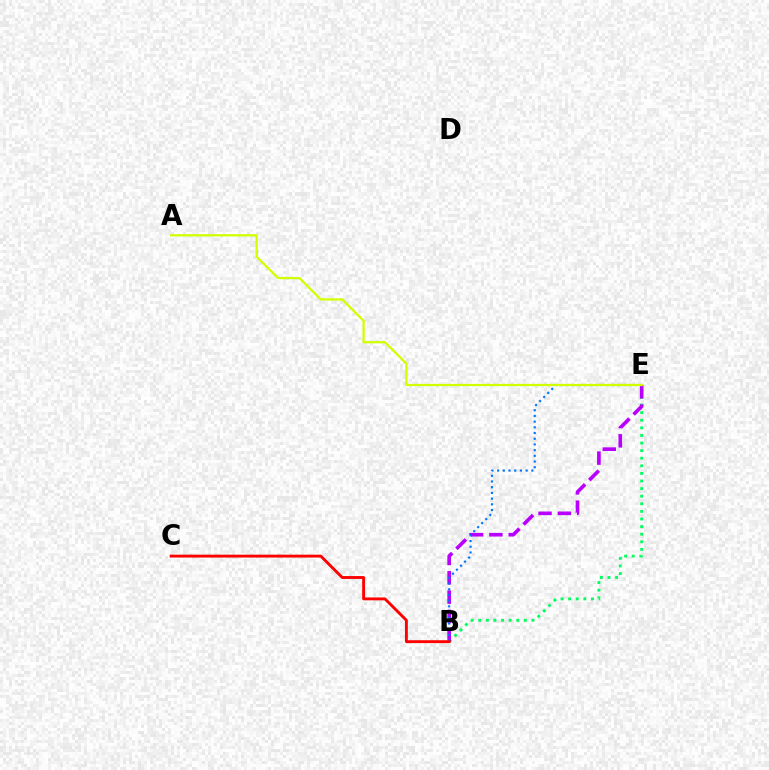{('B', 'E'): [{'color': '#00ff5c', 'line_style': 'dotted', 'thickness': 2.06}, {'color': '#b900ff', 'line_style': 'dashed', 'thickness': 2.62}, {'color': '#0074ff', 'line_style': 'dotted', 'thickness': 1.55}], ('B', 'C'): [{'color': '#ff0000', 'line_style': 'solid', 'thickness': 2.07}], ('A', 'E'): [{'color': '#d1ff00', 'line_style': 'solid', 'thickness': 1.63}]}